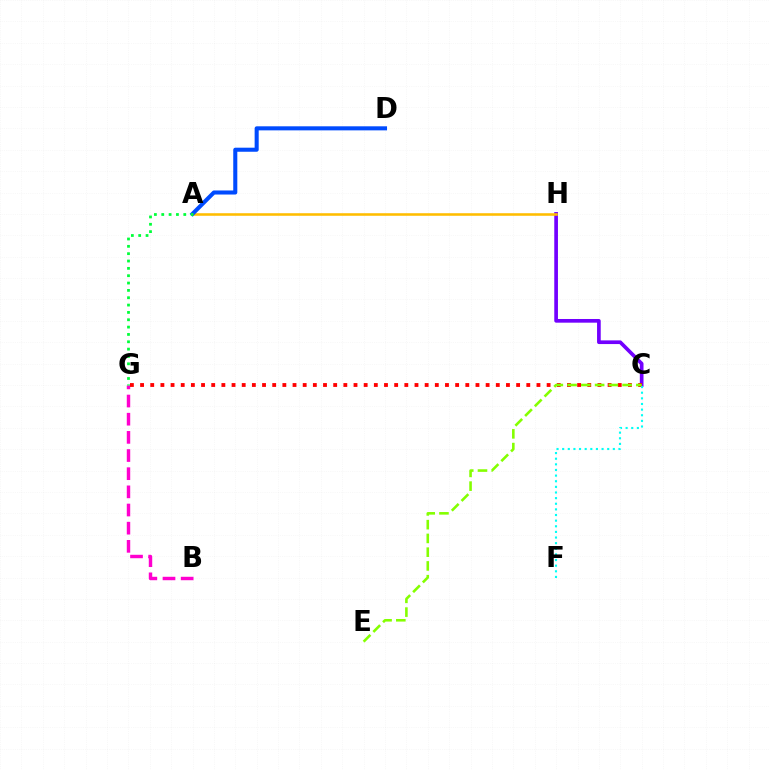{('C', 'H'): [{'color': '#7200ff', 'line_style': 'solid', 'thickness': 2.65}], ('A', 'H'): [{'color': '#ffbd00', 'line_style': 'solid', 'thickness': 1.85}], ('B', 'G'): [{'color': '#ff00cf', 'line_style': 'dashed', 'thickness': 2.47}], ('C', 'G'): [{'color': '#ff0000', 'line_style': 'dotted', 'thickness': 2.76}], ('C', 'F'): [{'color': '#00fff6', 'line_style': 'dotted', 'thickness': 1.53}], ('C', 'E'): [{'color': '#84ff00', 'line_style': 'dashed', 'thickness': 1.87}], ('A', 'D'): [{'color': '#004bff', 'line_style': 'solid', 'thickness': 2.92}], ('A', 'G'): [{'color': '#00ff39', 'line_style': 'dotted', 'thickness': 1.99}]}